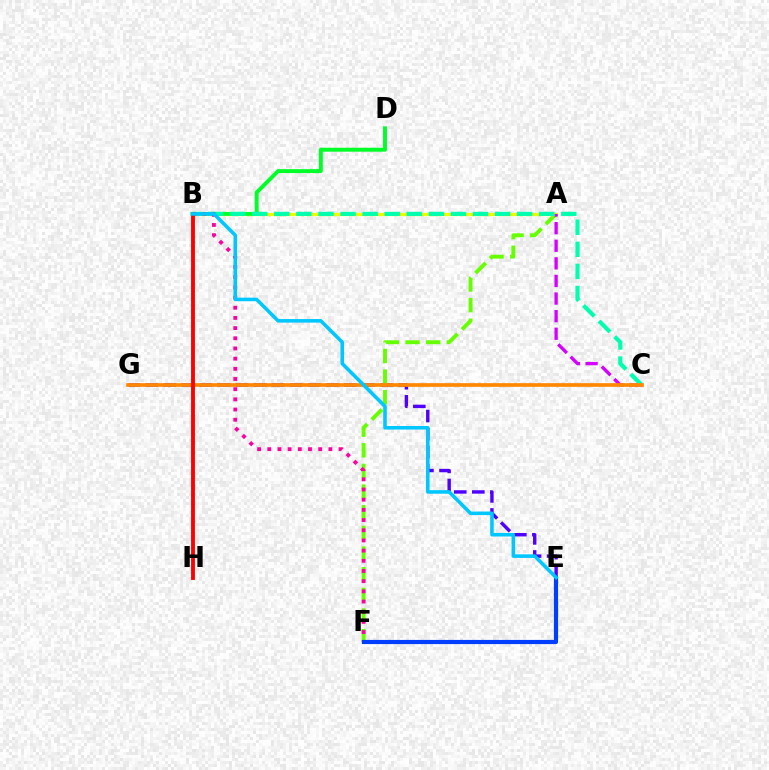{('E', 'G'): [{'color': '#4f00ff', 'line_style': 'dashed', 'thickness': 2.45}], ('A', 'F'): [{'color': '#66ff00', 'line_style': 'dashed', 'thickness': 2.8}], ('A', 'B'): [{'color': '#eeff00', 'line_style': 'solid', 'thickness': 2.32}], ('A', 'C'): [{'color': '#d600ff', 'line_style': 'dashed', 'thickness': 2.39}], ('B', 'D'): [{'color': '#00ff27', 'line_style': 'solid', 'thickness': 2.83}], ('B', 'C'): [{'color': '#00ffaf', 'line_style': 'dashed', 'thickness': 3.0}], ('C', 'G'): [{'color': '#ff8800', 'line_style': 'solid', 'thickness': 2.66}], ('B', 'H'): [{'color': '#ff0000', 'line_style': 'solid', 'thickness': 2.78}], ('B', 'F'): [{'color': '#ff00a0', 'line_style': 'dotted', 'thickness': 2.77}], ('E', 'F'): [{'color': '#003fff', 'line_style': 'solid', 'thickness': 3.0}], ('B', 'E'): [{'color': '#00c7ff', 'line_style': 'solid', 'thickness': 2.57}]}